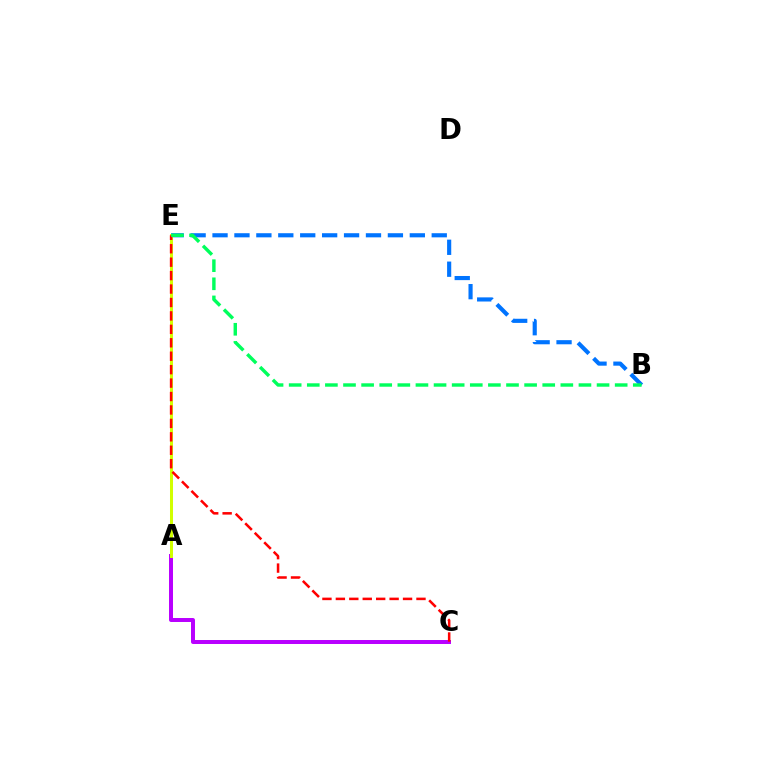{('A', 'C'): [{'color': '#b900ff', 'line_style': 'solid', 'thickness': 2.86}], ('B', 'E'): [{'color': '#0074ff', 'line_style': 'dashed', 'thickness': 2.98}, {'color': '#00ff5c', 'line_style': 'dashed', 'thickness': 2.46}], ('A', 'E'): [{'color': '#d1ff00', 'line_style': 'solid', 'thickness': 2.17}], ('C', 'E'): [{'color': '#ff0000', 'line_style': 'dashed', 'thickness': 1.83}]}